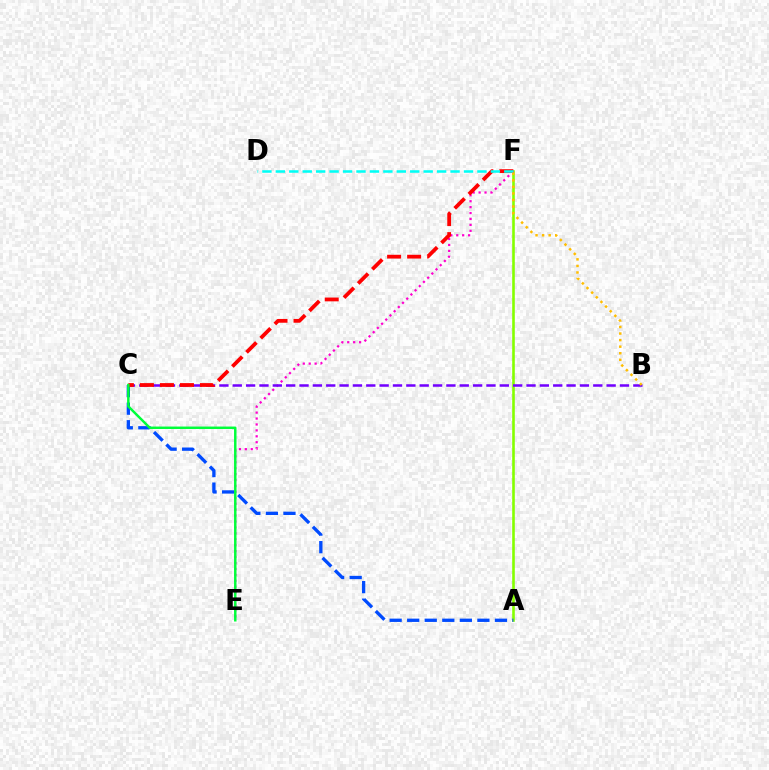{('A', 'F'): [{'color': '#84ff00', 'line_style': 'solid', 'thickness': 1.88}], ('E', 'F'): [{'color': '#ff00cf', 'line_style': 'dotted', 'thickness': 1.61}], ('B', 'C'): [{'color': '#7200ff', 'line_style': 'dashed', 'thickness': 1.81}], ('A', 'C'): [{'color': '#004bff', 'line_style': 'dashed', 'thickness': 2.38}], ('C', 'F'): [{'color': '#ff0000', 'line_style': 'dashed', 'thickness': 2.72}], ('D', 'F'): [{'color': '#00fff6', 'line_style': 'dashed', 'thickness': 1.83}], ('C', 'E'): [{'color': '#00ff39', 'line_style': 'solid', 'thickness': 1.77}], ('B', 'F'): [{'color': '#ffbd00', 'line_style': 'dotted', 'thickness': 1.78}]}